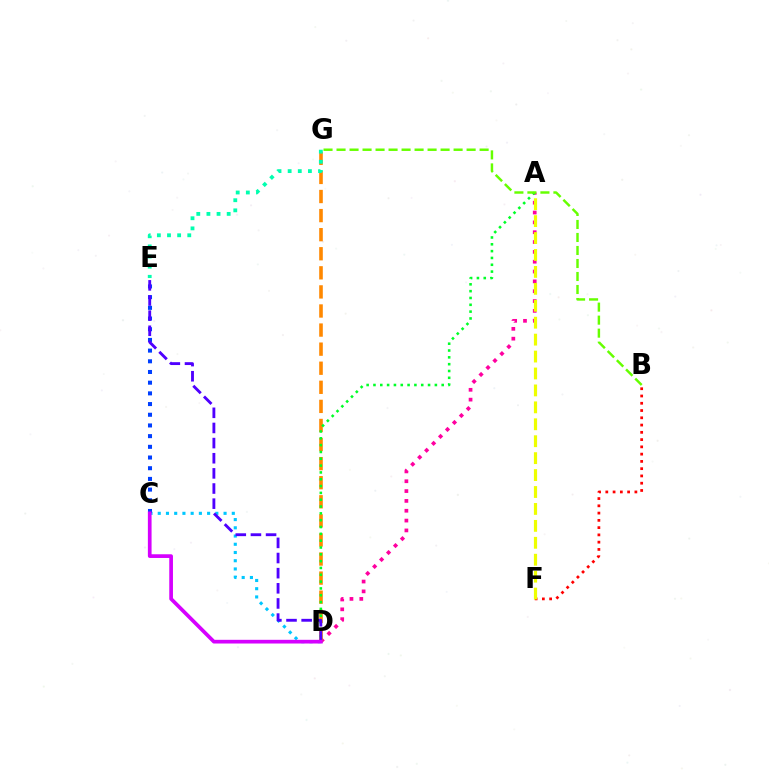{('A', 'D'): [{'color': '#ff00a0', 'line_style': 'dotted', 'thickness': 2.67}, {'color': '#00ff27', 'line_style': 'dotted', 'thickness': 1.85}], ('C', 'D'): [{'color': '#00c7ff', 'line_style': 'dotted', 'thickness': 2.24}, {'color': '#d600ff', 'line_style': 'solid', 'thickness': 2.66}], ('B', 'F'): [{'color': '#ff0000', 'line_style': 'dotted', 'thickness': 1.97}], ('A', 'F'): [{'color': '#eeff00', 'line_style': 'dashed', 'thickness': 2.3}], ('D', 'G'): [{'color': '#ff8800', 'line_style': 'dashed', 'thickness': 2.59}], ('C', 'E'): [{'color': '#003fff', 'line_style': 'dotted', 'thickness': 2.9}], ('E', 'G'): [{'color': '#00ffaf', 'line_style': 'dotted', 'thickness': 2.75}], ('D', 'E'): [{'color': '#4f00ff', 'line_style': 'dashed', 'thickness': 2.06}], ('B', 'G'): [{'color': '#66ff00', 'line_style': 'dashed', 'thickness': 1.77}]}